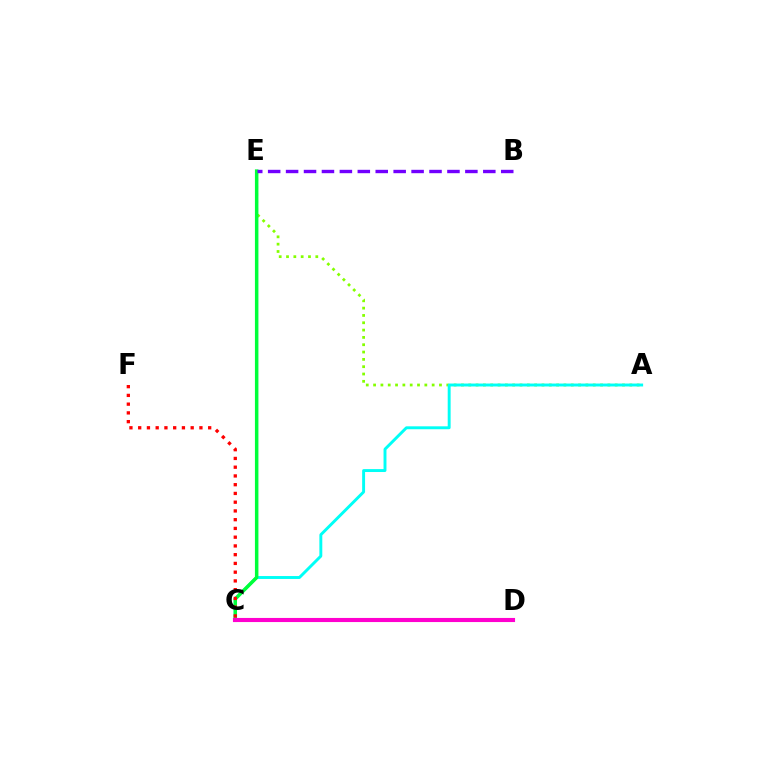{('A', 'E'): [{'color': '#84ff00', 'line_style': 'dotted', 'thickness': 1.99}], ('A', 'C'): [{'color': '#00fff6', 'line_style': 'solid', 'thickness': 2.1}], ('C', 'E'): [{'color': '#00ff39', 'line_style': 'solid', 'thickness': 2.51}], ('B', 'E'): [{'color': '#7200ff', 'line_style': 'dashed', 'thickness': 2.44}], ('C', 'D'): [{'color': '#ffbd00', 'line_style': 'solid', 'thickness': 1.6}, {'color': '#004bff', 'line_style': 'dashed', 'thickness': 2.8}, {'color': '#ff00cf', 'line_style': 'solid', 'thickness': 2.96}], ('C', 'F'): [{'color': '#ff0000', 'line_style': 'dotted', 'thickness': 2.38}]}